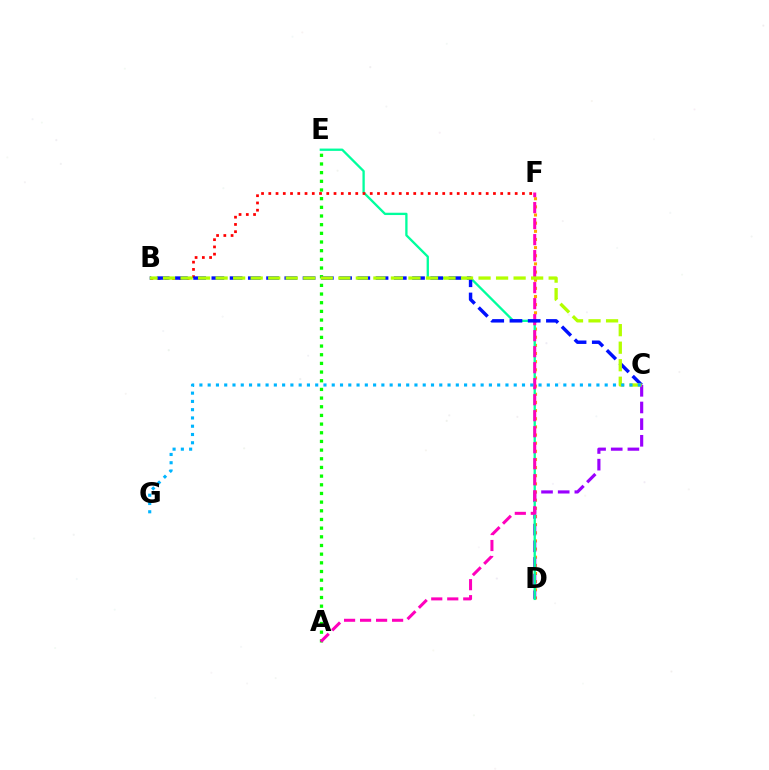{('D', 'F'): [{'color': '#ffa500', 'line_style': 'dotted', 'thickness': 2.21}], ('C', 'D'): [{'color': '#9b00ff', 'line_style': 'dashed', 'thickness': 2.26}], ('A', 'E'): [{'color': '#08ff00', 'line_style': 'dotted', 'thickness': 2.36}], ('D', 'E'): [{'color': '#00ff9d', 'line_style': 'solid', 'thickness': 1.67}], ('A', 'F'): [{'color': '#ff00bd', 'line_style': 'dashed', 'thickness': 2.17}], ('B', 'F'): [{'color': '#ff0000', 'line_style': 'dotted', 'thickness': 1.97}], ('B', 'C'): [{'color': '#0010ff', 'line_style': 'dashed', 'thickness': 2.48}, {'color': '#b3ff00', 'line_style': 'dashed', 'thickness': 2.38}], ('C', 'G'): [{'color': '#00b5ff', 'line_style': 'dotted', 'thickness': 2.25}]}